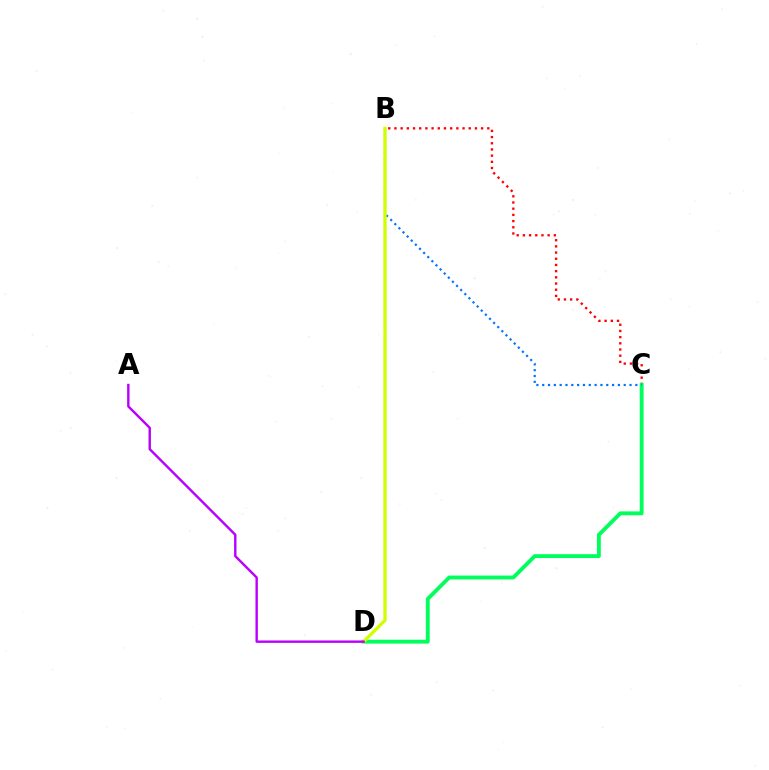{('B', 'C'): [{'color': '#ff0000', 'line_style': 'dotted', 'thickness': 1.68}, {'color': '#0074ff', 'line_style': 'dotted', 'thickness': 1.58}], ('C', 'D'): [{'color': '#00ff5c', 'line_style': 'solid', 'thickness': 2.78}], ('B', 'D'): [{'color': '#d1ff00', 'line_style': 'solid', 'thickness': 2.37}], ('A', 'D'): [{'color': '#b900ff', 'line_style': 'solid', 'thickness': 1.73}]}